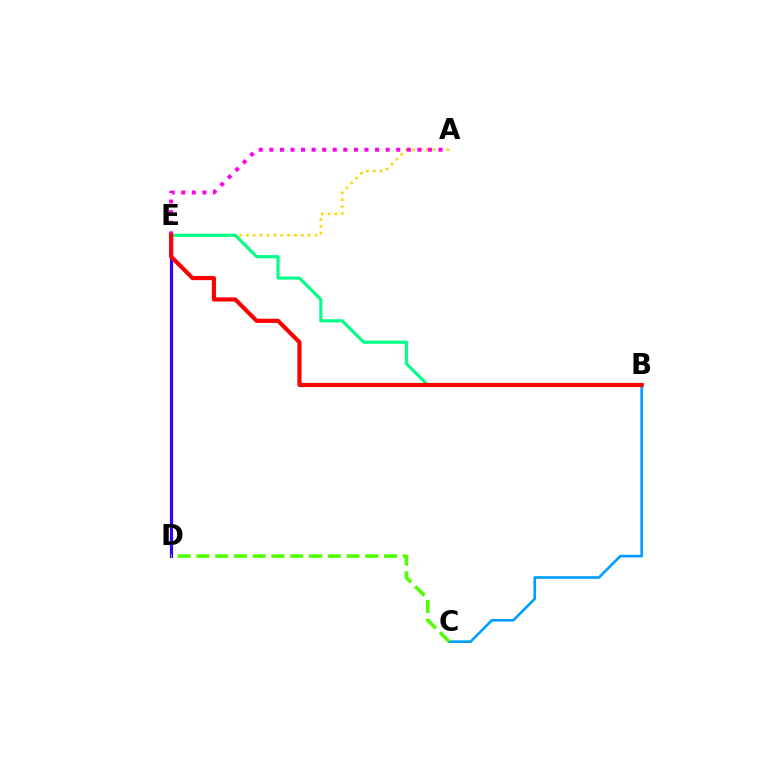{('B', 'C'): [{'color': '#009eff', 'line_style': 'solid', 'thickness': 1.88}], ('D', 'E'): [{'color': '#3700ff', 'line_style': 'solid', 'thickness': 2.3}], ('A', 'E'): [{'color': '#ffd500', 'line_style': 'dotted', 'thickness': 1.87}, {'color': '#ff00ed', 'line_style': 'dotted', 'thickness': 2.87}], ('B', 'E'): [{'color': '#00ff86', 'line_style': 'solid', 'thickness': 2.26}, {'color': '#ff0000', 'line_style': 'solid', 'thickness': 2.98}], ('C', 'D'): [{'color': '#4fff00', 'line_style': 'dashed', 'thickness': 2.55}]}